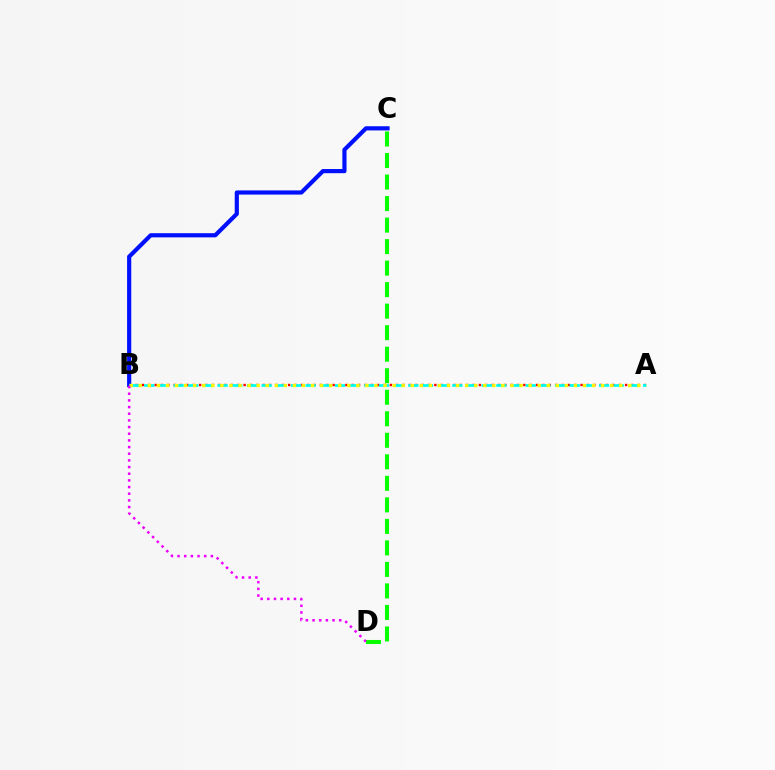{('A', 'B'): [{'color': '#ff0000', 'line_style': 'dotted', 'thickness': 1.73}, {'color': '#00fff6', 'line_style': 'dashed', 'thickness': 1.99}, {'color': '#fcf500', 'line_style': 'dotted', 'thickness': 2.46}], ('B', 'C'): [{'color': '#0010ff', 'line_style': 'solid', 'thickness': 3.0}], ('C', 'D'): [{'color': '#08ff00', 'line_style': 'dashed', 'thickness': 2.92}], ('B', 'D'): [{'color': '#ee00ff', 'line_style': 'dotted', 'thickness': 1.81}]}